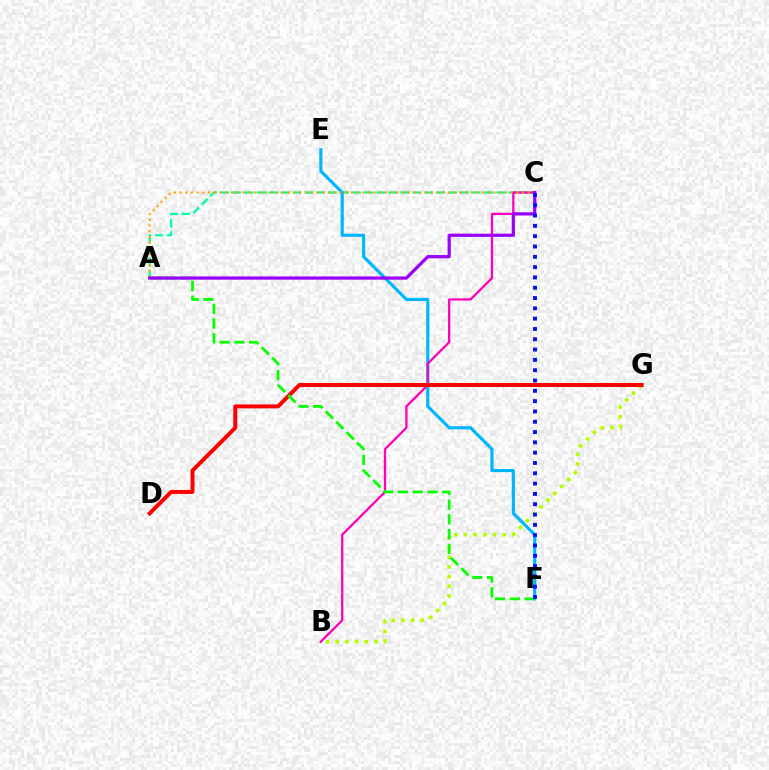{('B', 'G'): [{'color': '#b3ff00', 'line_style': 'dotted', 'thickness': 2.63}], ('A', 'C'): [{'color': '#00ff9d', 'line_style': 'dashed', 'thickness': 1.63}, {'color': '#ffa500', 'line_style': 'dotted', 'thickness': 1.55}, {'color': '#9b00ff', 'line_style': 'solid', 'thickness': 2.33}], ('E', 'F'): [{'color': '#00b5ff', 'line_style': 'solid', 'thickness': 2.25}], ('B', 'C'): [{'color': '#ff00bd', 'line_style': 'solid', 'thickness': 1.65}], ('D', 'G'): [{'color': '#ff0000', 'line_style': 'solid', 'thickness': 2.87}], ('A', 'F'): [{'color': '#08ff00', 'line_style': 'dashed', 'thickness': 2.0}], ('C', 'F'): [{'color': '#0010ff', 'line_style': 'dotted', 'thickness': 2.8}]}